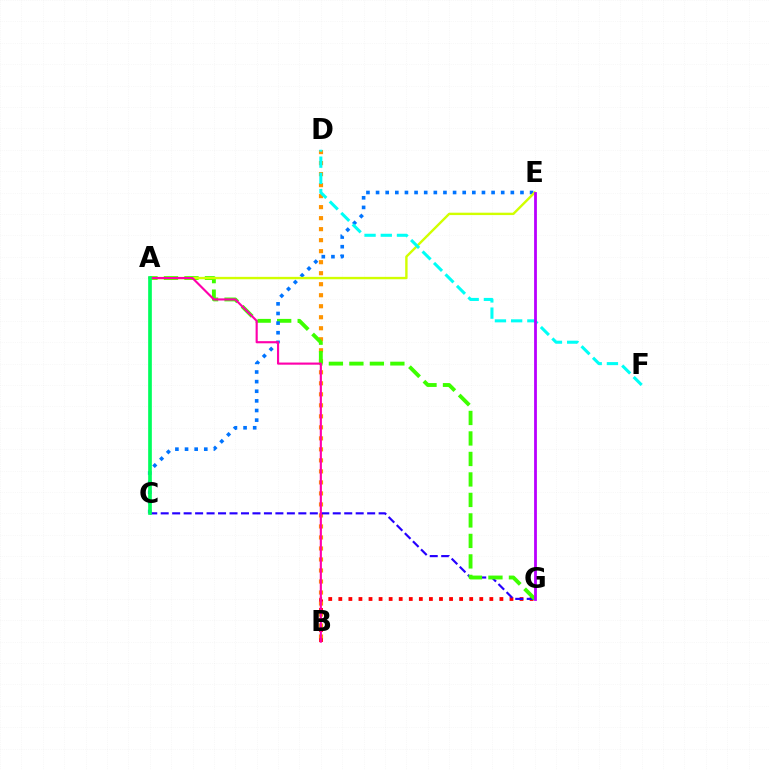{('B', 'D'): [{'color': '#ff9400', 'line_style': 'dotted', 'thickness': 2.99}], ('B', 'G'): [{'color': '#ff0000', 'line_style': 'dotted', 'thickness': 2.74}], ('C', 'G'): [{'color': '#2500ff', 'line_style': 'dashed', 'thickness': 1.56}], ('A', 'G'): [{'color': '#3dff00', 'line_style': 'dashed', 'thickness': 2.78}], ('C', 'E'): [{'color': '#0074ff', 'line_style': 'dotted', 'thickness': 2.62}], ('A', 'E'): [{'color': '#d1ff00', 'line_style': 'solid', 'thickness': 1.72}], ('A', 'B'): [{'color': '#ff00ac', 'line_style': 'solid', 'thickness': 1.54}], ('D', 'F'): [{'color': '#00fff6', 'line_style': 'dashed', 'thickness': 2.2}], ('A', 'C'): [{'color': '#00ff5c', 'line_style': 'solid', 'thickness': 2.65}], ('E', 'G'): [{'color': '#b900ff', 'line_style': 'solid', 'thickness': 2.01}]}